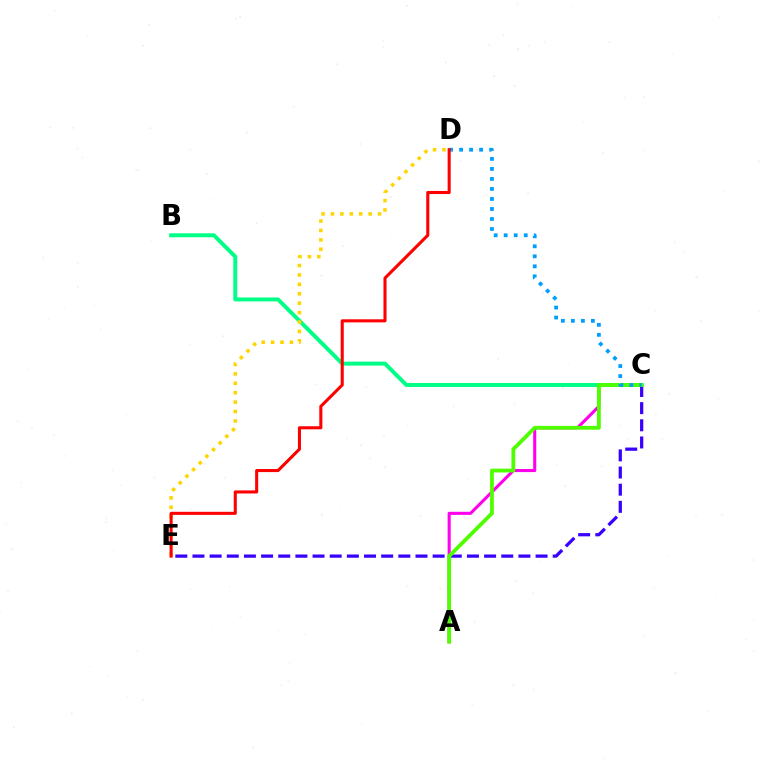{('A', 'C'): [{'color': '#ff00ed', 'line_style': 'solid', 'thickness': 2.22}, {'color': '#4fff00', 'line_style': 'solid', 'thickness': 2.74}], ('C', 'E'): [{'color': '#3700ff', 'line_style': 'dashed', 'thickness': 2.33}], ('B', 'C'): [{'color': '#00ff86', 'line_style': 'solid', 'thickness': 2.85}], ('D', 'E'): [{'color': '#ffd500', 'line_style': 'dotted', 'thickness': 2.56}, {'color': '#ff0000', 'line_style': 'solid', 'thickness': 2.21}], ('C', 'D'): [{'color': '#009eff', 'line_style': 'dotted', 'thickness': 2.72}]}